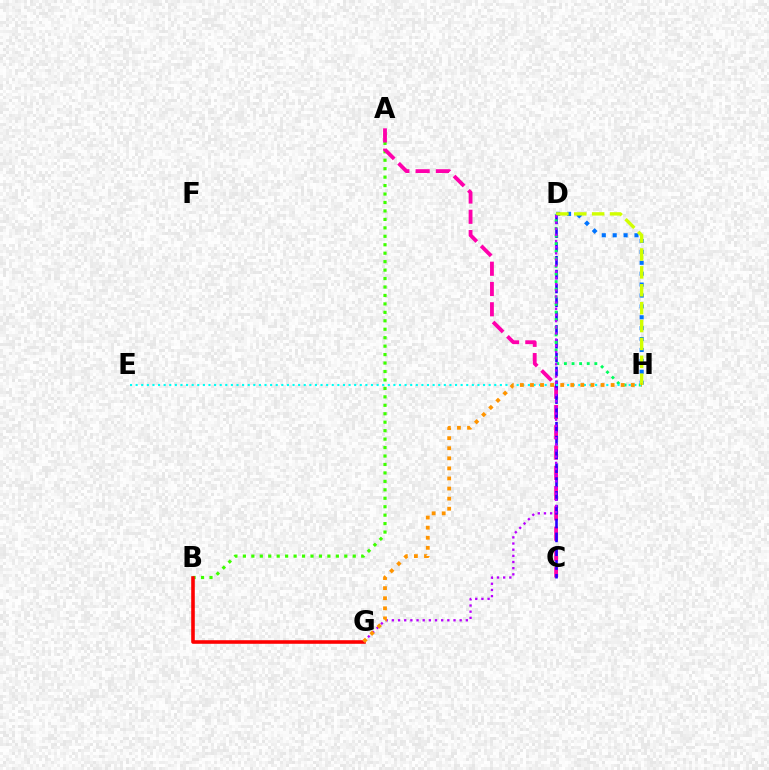{('D', 'H'): [{'color': '#0074ff', 'line_style': 'dotted', 'thickness': 2.96}, {'color': '#00ff5c', 'line_style': 'dotted', 'thickness': 2.07}, {'color': '#d1ff00', 'line_style': 'dashed', 'thickness': 2.43}], ('A', 'B'): [{'color': '#3dff00', 'line_style': 'dotted', 'thickness': 2.3}], ('A', 'C'): [{'color': '#ff00ac', 'line_style': 'dashed', 'thickness': 2.75}], ('C', 'D'): [{'color': '#2500ff', 'line_style': 'dashed', 'thickness': 1.88}], ('E', 'H'): [{'color': '#00fff6', 'line_style': 'dotted', 'thickness': 1.52}], ('B', 'G'): [{'color': '#ff0000', 'line_style': 'solid', 'thickness': 2.58}], ('D', 'G'): [{'color': '#b900ff', 'line_style': 'dotted', 'thickness': 1.67}], ('G', 'H'): [{'color': '#ff9400', 'line_style': 'dotted', 'thickness': 2.74}]}